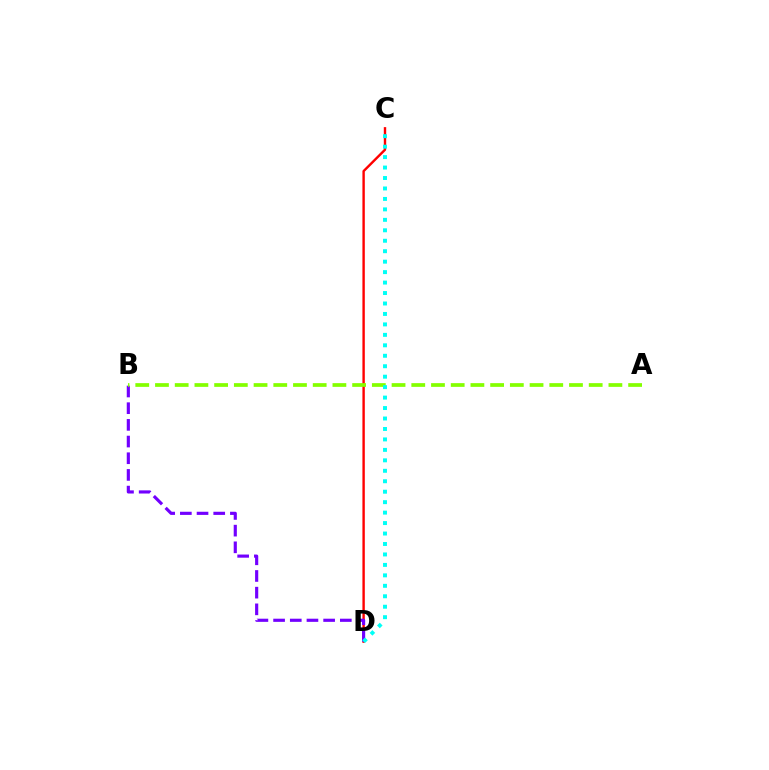{('C', 'D'): [{'color': '#ff0000', 'line_style': 'solid', 'thickness': 1.73}, {'color': '#00fff6', 'line_style': 'dotted', 'thickness': 2.84}], ('B', 'D'): [{'color': '#7200ff', 'line_style': 'dashed', 'thickness': 2.27}], ('A', 'B'): [{'color': '#84ff00', 'line_style': 'dashed', 'thickness': 2.68}]}